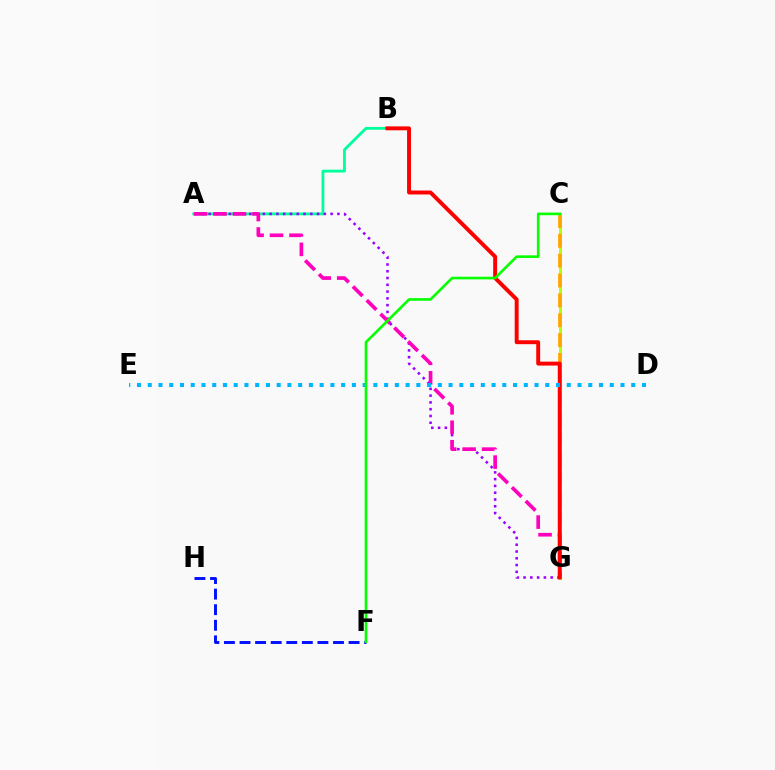{('C', 'G'): [{'color': '#b3ff00', 'line_style': 'solid', 'thickness': 2.12}, {'color': '#ffa500', 'line_style': 'dashed', 'thickness': 2.7}], ('F', 'H'): [{'color': '#0010ff', 'line_style': 'dashed', 'thickness': 2.12}], ('A', 'B'): [{'color': '#00ff9d', 'line_style': 'solid', 'thickness': 2.03}], ('A', 'G'): [{'color': '#9b00ff', 'line_style': 'dotted', 'thickness': 1.84}, {'color': '#ff00bd', 'line_style': 'dashed', 'thickness': 2.65}], ('B', 'G'): [{'color': '#ff0000', 'line_style': 'solid', 'thickness': 2.82}], ('D', 'E'): [{'color': '#00b5ff', 'line_style': 'dotted', 'thickness': 2.92}], ('C', 'F'): [{'color': '#08ff00', 'line_style': 'solid', 'thickness': 1.9}]}